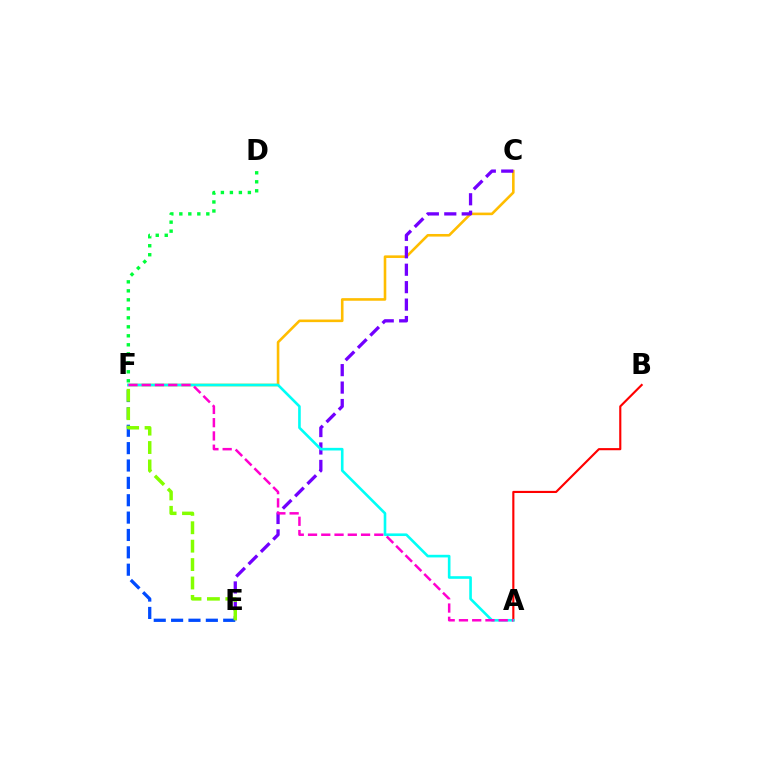{('C', 'F'): [{'color': '#ffbd00', 'line_style': 'solid', 'thickness': 1.87}], ('C', 'E'): [{'color': '#7200ff', 'line_style': 'dashed', 'thickness': 2.37}], ('A', 'B'): [{'color': '#ff0000', 'line_style': 'solid', 'thickness': 1.54}], ('A', 'F'): [{'color': '#00fff6', 'line_style': 'solid', 'thickness': 1.89}, {'color': '#ff00cf', 'line_style': 'dashed', 'thickness': 1.8}], ('E', 'F'): [{'color': '#004bff', 'line_style': 'dashed', 'thickness': 2.36}, {'color': '#84ff00', 'line_style': 'dashed', 'thickness': 2.5}], ('D', 'F'): [{'color': '#00ff39', 'line_style': 'dotted', 'thickness': 2.44}]}